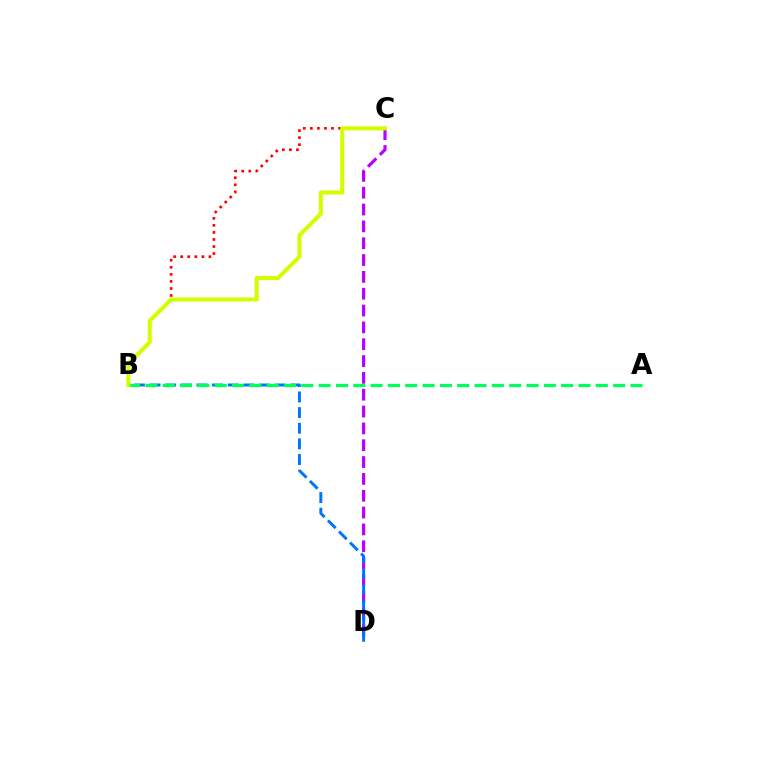{('C', 'D'): [{'color': '#b900ff', 'line_style': 'dashed', 'thickness': 2.29}], ('B', 'C'): [{'color': '#ff0000', 'line_style': 'dotted', 'thickness': 1.92}, {'color': '#d1ff00', 'line_style': 'solid', 'thickness': 2.92}], ('B', 'D'): [{'color': '#0074ff', 'line_style': 'dashed', 'thickness': 2.12}], ('A', 'B'): [{'color': '#00ff5c', 'line_style': 'dashed', 'thickness': 2.35}]}